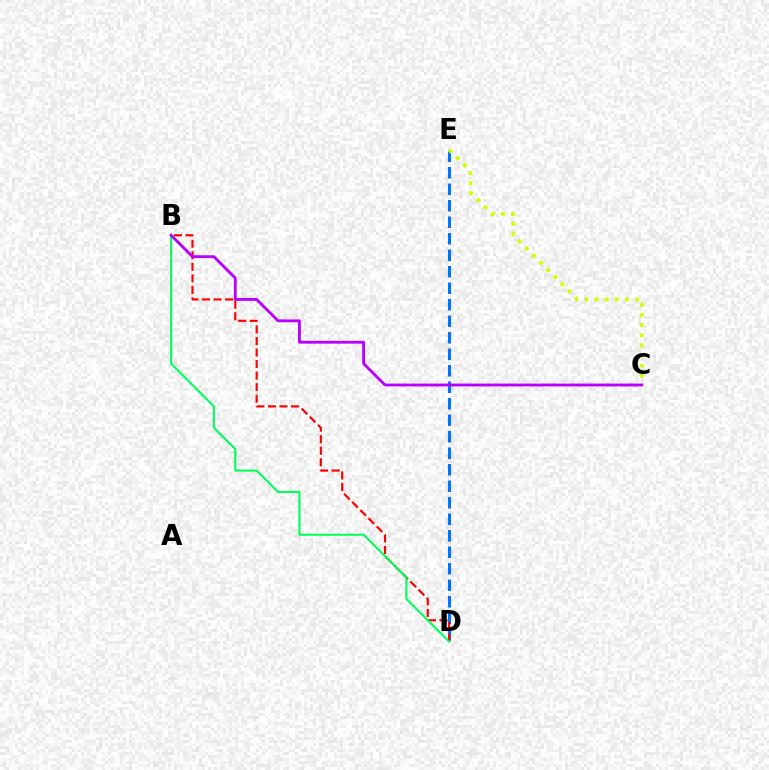{('D', 'E'): [{'color': '#0074ff', 'line_style': 'dashed', 'thickness': 2.24}], ('C', 'E'): [{'color': '#d1ff00', 'line_style': 'dotted', 'thickness': 2.75}], ('B', 'D'): [{'color': '#ff0000', 'line_style': 'dashed', 'thickness': 1.57}, {'color': '#00ff5c', 'line_style': 'solid', 'thickness': 1.51}], ('B', 'C'): [{'color': '#b900ff', 'line_style': 'solid', 'thickness': 2.05}]}